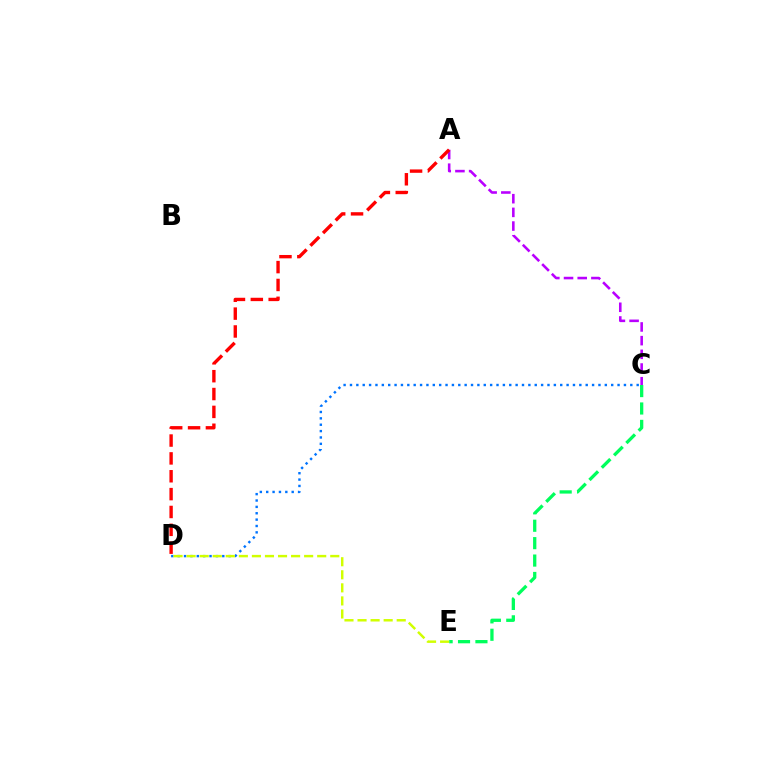{('C', 'E'): [{'color': '#00ff5c', 'line_style': 'dashed', 'thickness': 2.36}], ('A', 'C'): [{'color': '#b900ff', 'line_style': 'dashed', 'thickness': 1.86}], ('A', 'D'): [{'color': '#ff0000', 'line_style': 'dashed', 'thickness': 2.43}], ('C', 'D'): [{'color': '#0074ff', 'line_style': 'dotted', 'thickness': 1.73}], ('D', 'E'): [{'color': '#d1ff00', 'line_style': 'dashed', 'thickness': 1.77}]}